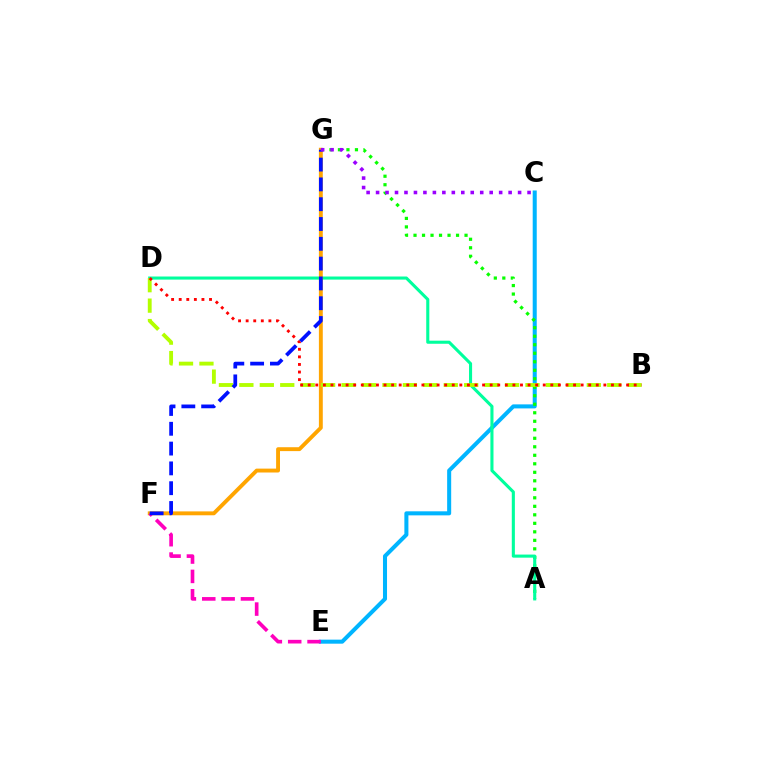{('C', 'E'): [{'color': '#00b5ff', 'line_style': 'solid', 'thickness': 2.91}], ('A', 'G'): [{'color': '#08ff00', 'line_style': 'dotted', 'thickness': 2.31}], ('A', 'D'): [{'color': '#00ff9d', 'line_style': 'solid', 'thickness': 2.22}], ('F', 'G'): [{'color': '#ffa500', 'line_style': 'solid', 'thickness': 2.8}, {'color': '#0010ff', 'line_style': 'dashed', 'thickness': 2.69}], ('E', 'F'): [{'color': '#ff00bd', 'line_style': 'dashed', 'thickness': 2.63}], ('B', 'D'): [{'color': '#b3ff00', 'line_style': 'dashed', 'thickness': 2.78}, {'color': '#ff0000', 'line_style': 'dotted', 'thickness': 2.06}], ('C', 'G'): [{'color': '#9b00ff', 'line_style': 'dotted', 'thickness': 2.57}]}